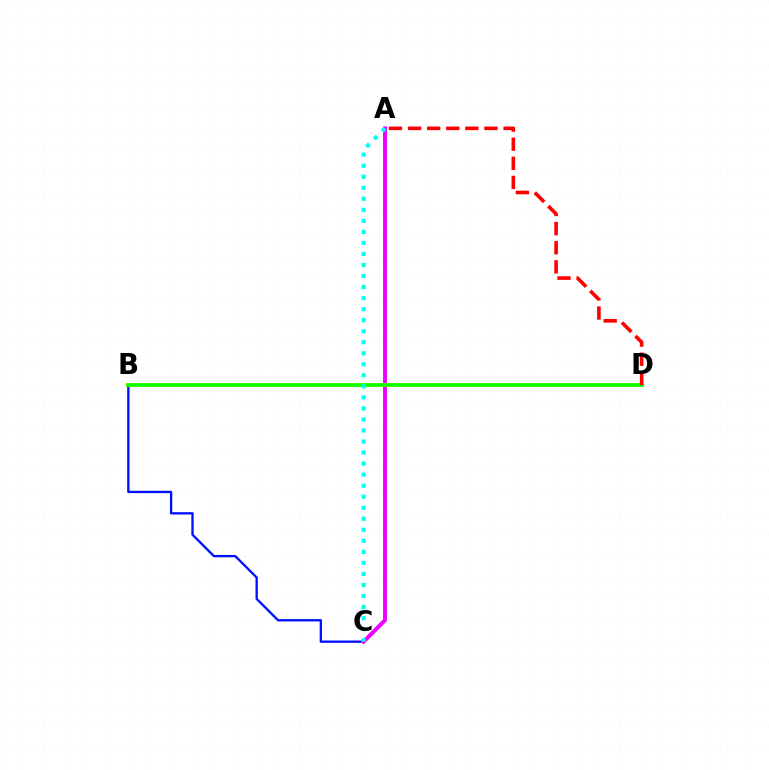{('B', 'C'): [{'color': '#0010ff', 'line_style': 'solid', 'thickness': 1.68}], ('A', 'C'): [{'color': '#ee00ff', 'line_style': 'solid', 'thickness': 2.83}, {'color': '#00fff6', 'line_style': 'dotted', 'thickness': 3.0}], ('B', 'D'): [{'color': '#fcf500', 'line_style': 'solid', 'thickness': 2.76}, {'color': '#08ff00', 'line_style': 'solid', 'thickness': 2.59}], ('A', 'D'): [{'color': '#ff0000', 'line_style': 'dashed', 'thickness': 2.6}]}